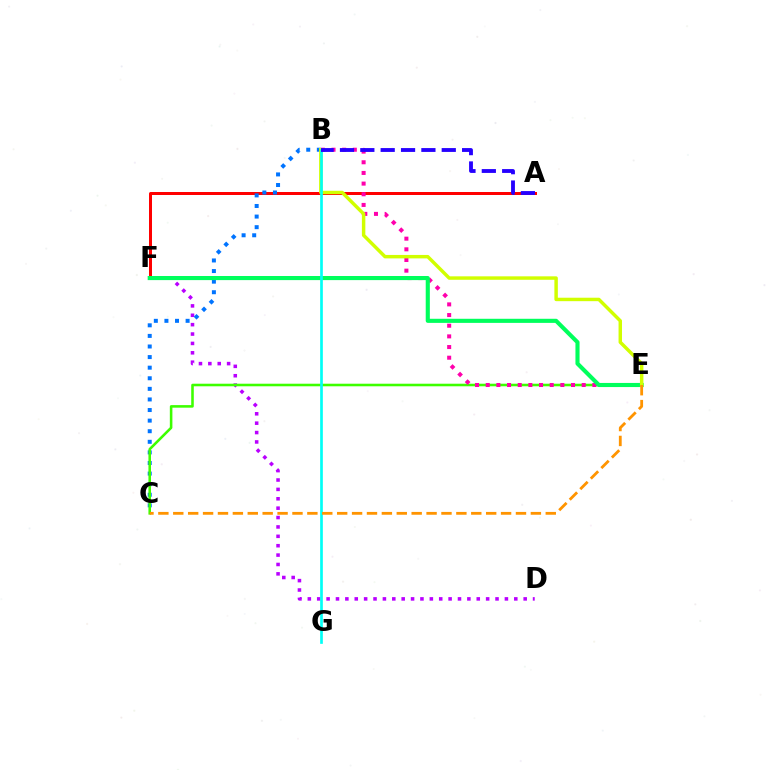{('A', 'F'): [{'color': '#ff0000', 'line_style': 'solid', 'thickness': 2.16}], ('D', 'F'): [{'color': '#b900ff', 'line_style': 'dotted', 'thickness': 2.55}], ('B', 'C'): [{'color': '#0074ff', 'line_style': 'dotted', 'thickness': 2.88}], ('C', 'E'): [{'color': '#3dff00', 'line_style': 'solid', 'thickness': 1.85}, {'color': '#ff9400', 'line_style': 'dashed', 'thickness': 2.02}], ('B', 'E'): [{'color': '#ff00ac', 'line_style': 'dotted', 'thickness': 2.9}, {'color': '#d1ff00', 'line_style': 'solid', 'thickness': 2.49}], ('E', 'F'): [{'color': '#00ff5c', 'line_style': 'solid', 'thickness': 2.96}], ('B', 'G'): [{'color': '#00fff6', 'line_style': 'solid', 'thickness': 1.93}], ('A', 'B'): [{'color': '#2500ff', 'line_style': 'dashed', 'thickness': 2.77}]}